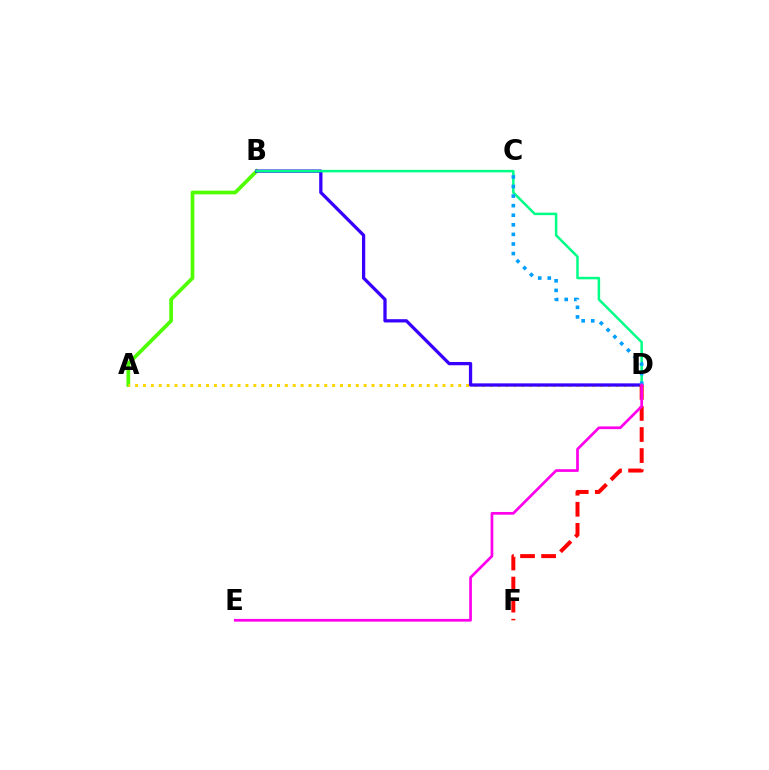{('A', 'B'): [{'color': '#4fff00', 'line_style': 'solid', 'thickness': 2.67}], ('A', 'D'): [{'color': '#ffd500', 'line_style': 'dotted', 'thickness': 2.14}], ('B', 'D'): [{'color': '#3700ff', 'line_style': 'solid', 'thickness': 2.35}, {'color': '#00ff86', 'line_style': 'solid', 'thickness': 1.8}], ('D', 'F'): [{'color': '#ff0000', 'line_style': 'dashed', 'thickness': 2.86}], ('C', 'D'): [{'color': '#009eff', 'line_style': 'dotted', 'thickness': 2.6}], ('D', 'E'): [{'color': '#ff00ed', 'line_style': 'solid', 'thickness': 1.95}]}